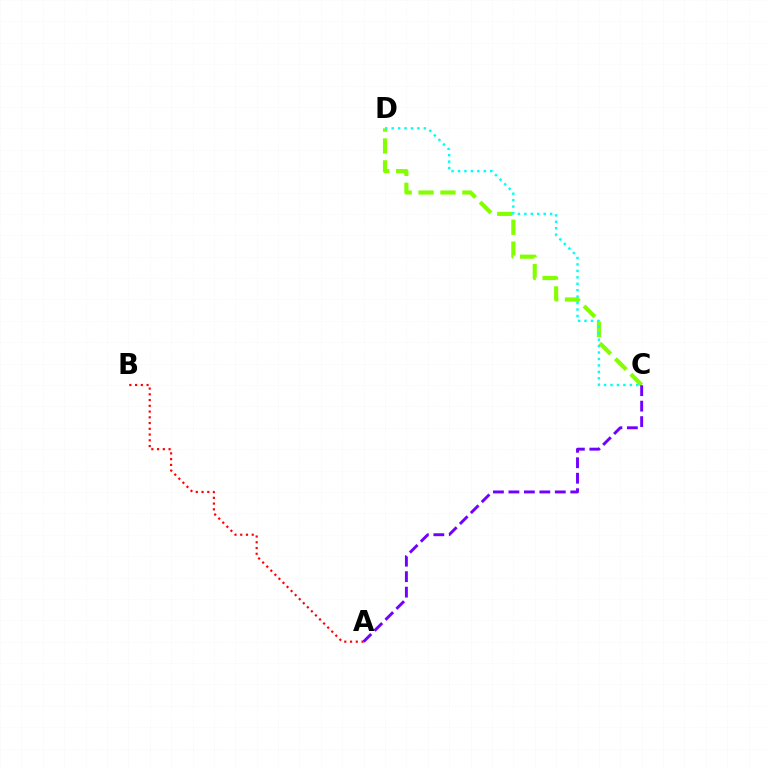{('C', 'D'): [{'color': '#84ff00', 'line_style': 'dashed', 'thickness': 2.97}, {'color': '#00fff6', 'line_style': 'dotted', 'thickness': 1.75}], ('A', 'B'): [{'color': '#ff0000', 'line_style': 'dotted', 'thickness': 1.56}], ('A', 'C'): [{'color': '#7200ff', 'line_style': 'dashed', 'thickness': 2.1}]}